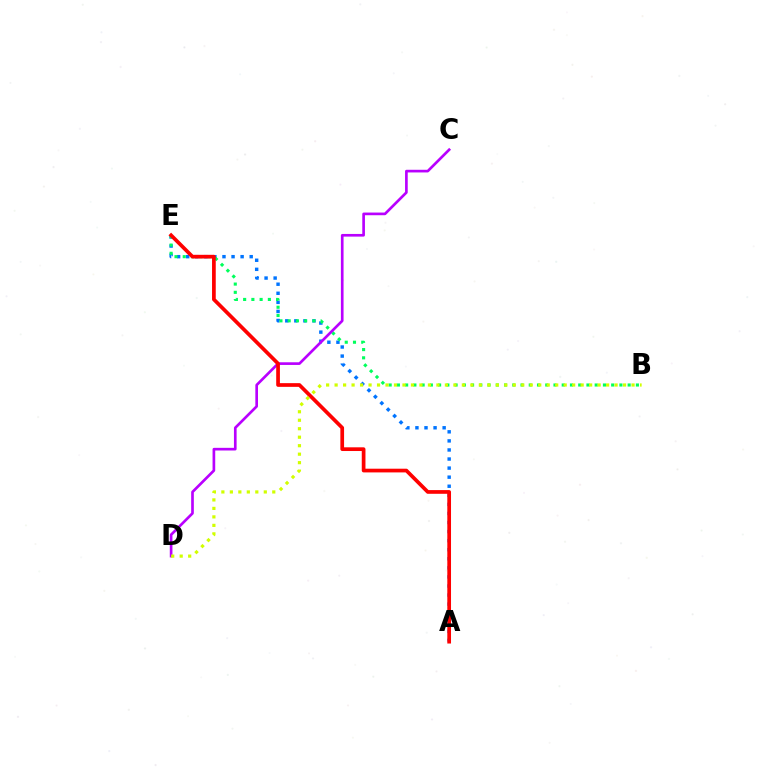{('A', 'E'): [{'color': '#0074ff', 'line_style': 'dotted', 'thickness': 2.46}, {'color': '#ff0000', 'line_style': 'solid', 'thickness': 2.67}], ('B', 'E'): [{'color': '#00ff5c', 'line_style': 'dotted', 'thickness': 2.24}], ('C', 'D'): [{'color': '#b900ff', 'line_style': 'solid', 'thickness': 1.92}], ('B', 'D'): [{'color': '#d1ff00', 'line_style': 'dotted', 'thickness': 2.31}]}